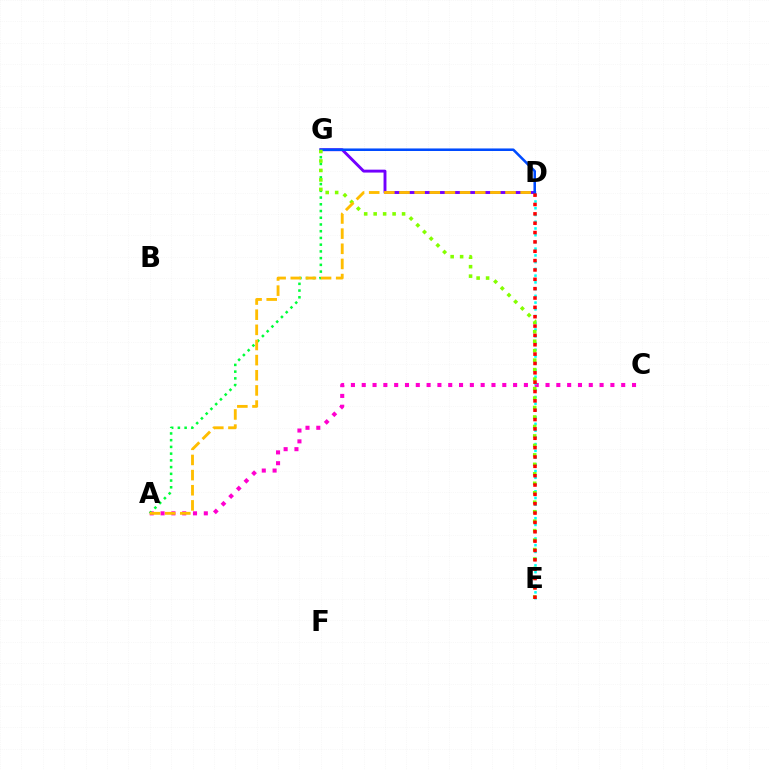{('A', 'C'): [{'color': '#ff00cf', 'line_style': 'dotted', 'thickness': 2.94}], ('A', 'G'): [{'color': '#00ff39', 'line_style': 'dotted', 'thickness': 1.83}], ('D', 'E'): [{'color': '#00fff6', 'line_style': 'dotted', 'thickness': 1.83}, {'color': '#ff0000', 'line_style': 'dotted', 'thickness': 2.54}], ('D', 'G'): [{'color': '#7200ff', 'line_style': 'solid', 'thickness': 2.09}, {'color': '#004bff', 'line_style': 'solid', 'thickness': 1.83}], ('E', 'G'): [{'color': '#84ff00', 'line_style': 'dotted', 'thickness': 2.57}], ('A', 'D'): [{'color': '#ffbd00', 'line_style': 'dashed', 'thickness': 2.06}]}